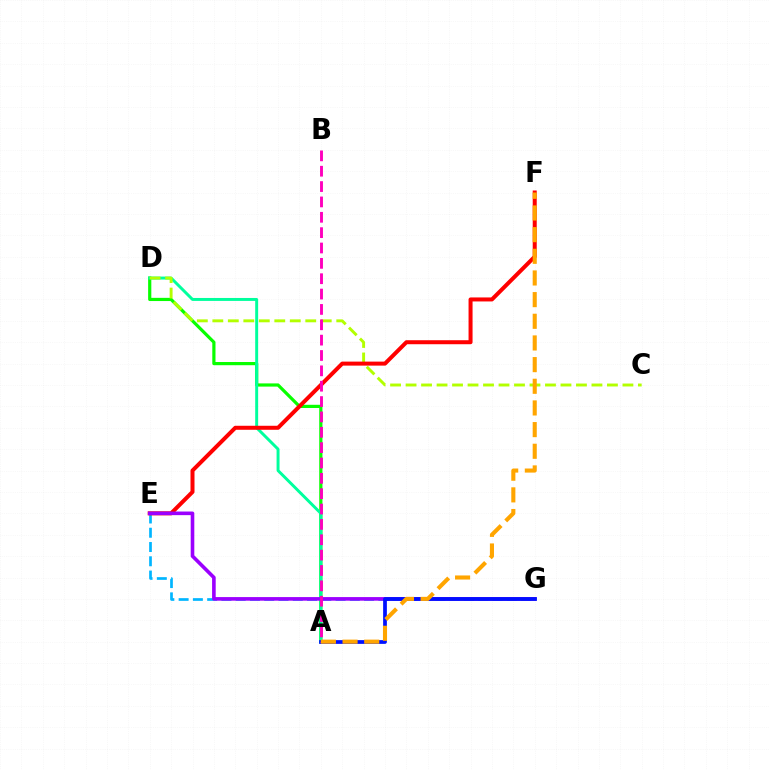{('A', 'D'): [{'color': '#08ff00', 'line_style': 'solid', 'thickness': 2.3}, {'color': '#00ff9d', 'line_style': 'solid', 'thickness': 2.13}], ('E', 'G'): [{'color': '#00b5ff', 'line_style': 'dashed', 'thickness': 1.94}, {'color': '#9b00ff', 'line_style': 'solid', 'thickness': 2.6}], ('C', 'D'): [{'color': '#b3ff00', 'line_style': 'dashed', 'thickness': 2.1}], ('E', 'F'): [{'color': '#ff0000', 'line_style': 'solid', 'thickness': 2.88}], ('A', 'G'): [{'color': '#0010ff', 'line_style': 'solid', 'thickness': 2.7}], ('A', 'B'): [{'color': '#ff00bd', 'line_style': 'dashed', 'thickness': 2.09}], ('A', 'F'): [{'color': '#ffa500', 'line_style': 'dashed', 'thickness': 2.94}]}